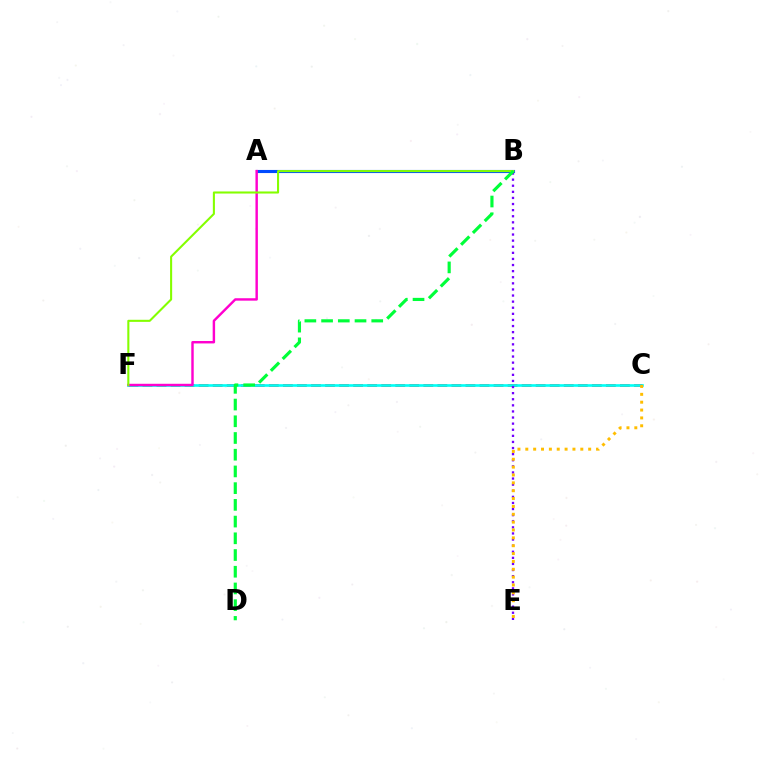{('A', 'B'): [{'color': '#004bff', 'line_style': 'solid', 'thickness': 2.24}], ('C', 'F'): [{'color': '#ff0000', 'line_style': 'dashed', 'thickness': 1.91}, {'color': '#00fff6', 'line_style': 'solid', 'thickness': 1.9}], ('A', 'F'): [{'color': '#ff00cf', 'line_style': 'solid', 'thickness': 1.75}], ('B', 'E'): [{'color': '#7200ff', 'line_style': 'dotted', 'thickness': 1.66}], ('C', 'E'): [{'color': '#ffbd00', 'line_style': 'dotted', 'thickness': 2.14}], ('B', 'F'): [{'color': '#84ff00', 'line_style': 'solid', 'thickness': 1.5}], ('B', 'D'): [{'color': '#00ff39', 'line_style': 'dashed', 'thickness': 2.27}]}